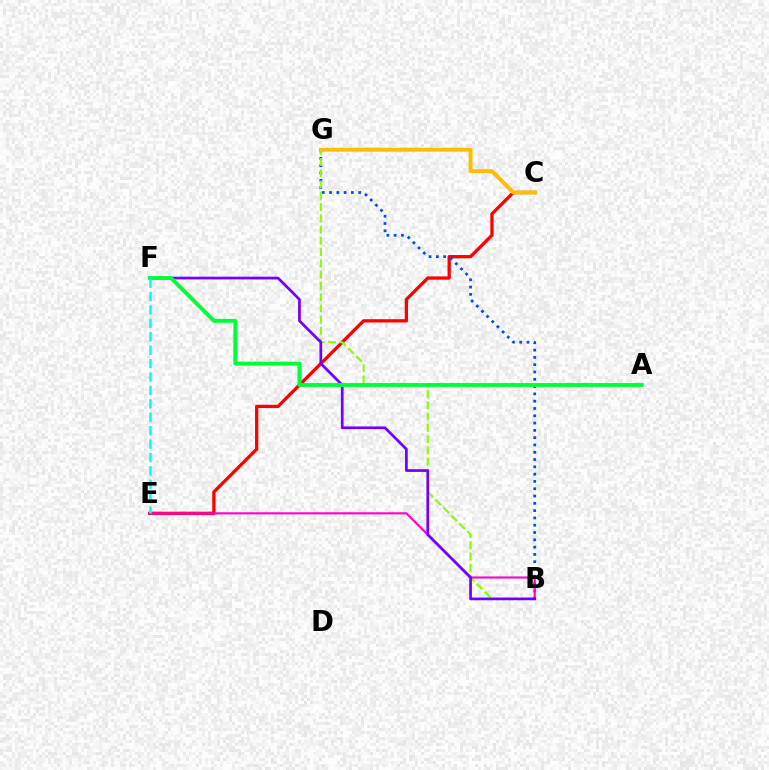{('C', 'E'): [{'color': '#ff0000', 'line_style': 'solid', 'thickness': 2.36}], ('B', 'G'): [{'color': '#004bff', 'line_style': 'dotted', 'thickness': 1.98}, {'color': '#84ff00', 'line_style': 'dashed', 'thickness': 1.53}], ('C', 'G'): [{'color': '#ffbd00', 'line_style': 'solid', 'thickness': 2.82}], ('B', 'E'): [{'color': '#ff00cf', 'line_style': 'solid', 'thickness': 1.52}], ('B', 'F'): [{'color': '#7200ff', 'line_style': 'solid', 'thickness': 1.96}], ('A', 'F'): [{'color': '#00ff39', 'line_style': 'solid', 'thickness': 2.8}], ('E', 'F'): [{'color': '#00fff6', 'line_style': 'dashed', 'thickness': 1.82}]}